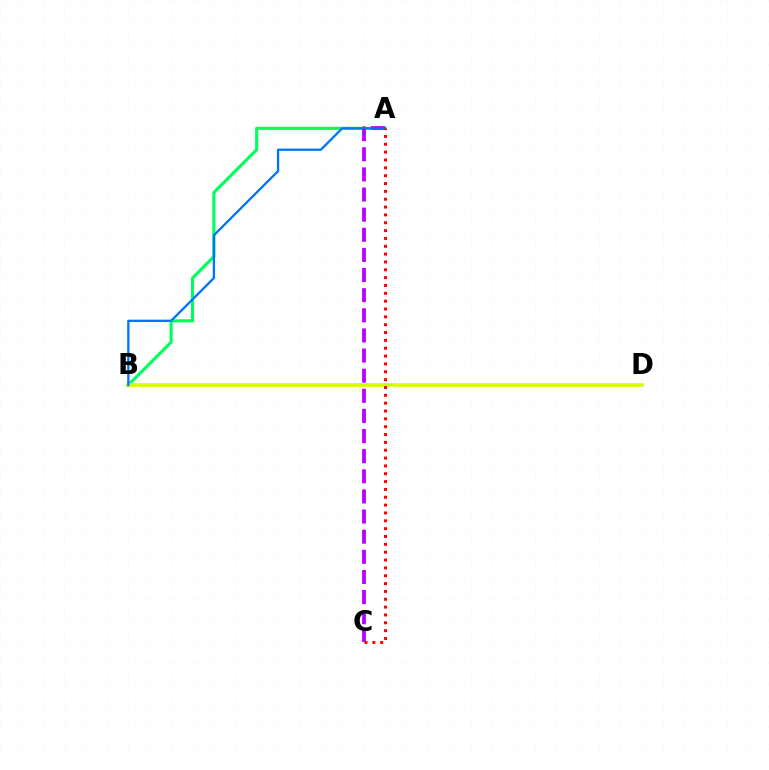{('A', 'B'): [{'color': '#00ff5c', 'line_style': 'solid', 'thickness': 2.24}, {'color': '#0074ff', 'line_style': 'solid', 'thickness': 1.67}], ('B', 'D'): [{'color': '#d1ff00', 'line_style': 'solid', 'thickness': 2.6}], ('A', 'C'): [{'color': '#b900ff', 'line_style': 'dashed', 'thickness': 2.73}, {'color': '#ff0000', 'line_style': 'dotted', 'thickness': 2.13}]}